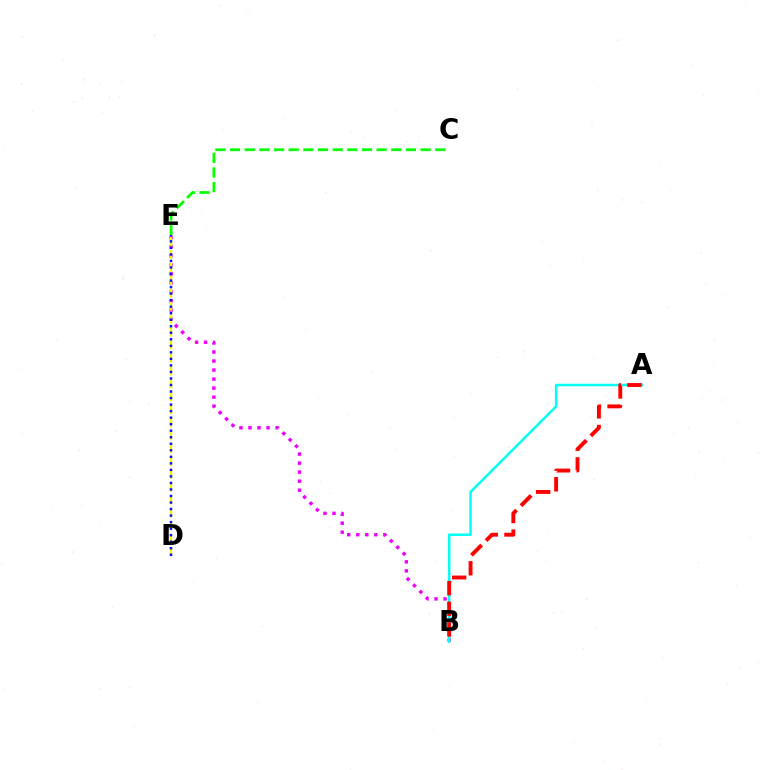{('B', 'E'): [{'color': '#ee00ff', 'line_style': 'dotted', 'thickness': 2.45}], ('A', 'B'): [{'color': '#00fff6', 'line_style': 'solid', 'thickness': 1.8}, {'color': '#ff0000', 'line_style': 'dashed', 'thickness': 2.8}], ('D', 'E'): [{'color': '#fcf500', 'line_style': 'dashed', 'thickness': 1.75}, {'color': '#0010ff', 'line_style': 'dotted', 'thickness': 1.77}], ('C', 'E'): [{'color': '#08ff00', 'line_style': 'dashed', 'thickness': 1.99}]}